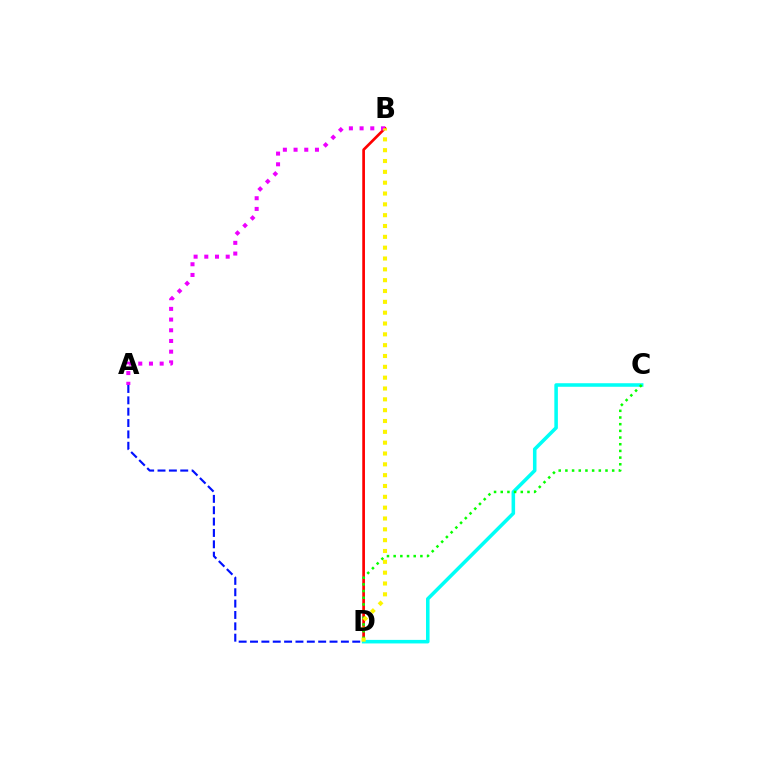{('B', 'D'): [{'color': '#ff0000', 'line_style': 'solid', 'thickness': 1.94}, {'color': '#fcf500', 'line_style': 'dotted', 'thickness': 2.94}], ('A', 'D'): [{'color': '#0010ff', 'line_style': 'dashed', 'thickness': 1.54}], ('C', 'D'): [{'color': '#00fff6', 'line_style': 'solid', 'thickness': 2.55}, {'color': '#08ff00', 'line_style': 'dotted', 'thickness': 1.82}], ('A', 'B'): [{'color': '#ee00ff', 'line_style': 'dotted', 'thickness': 2.91}]}